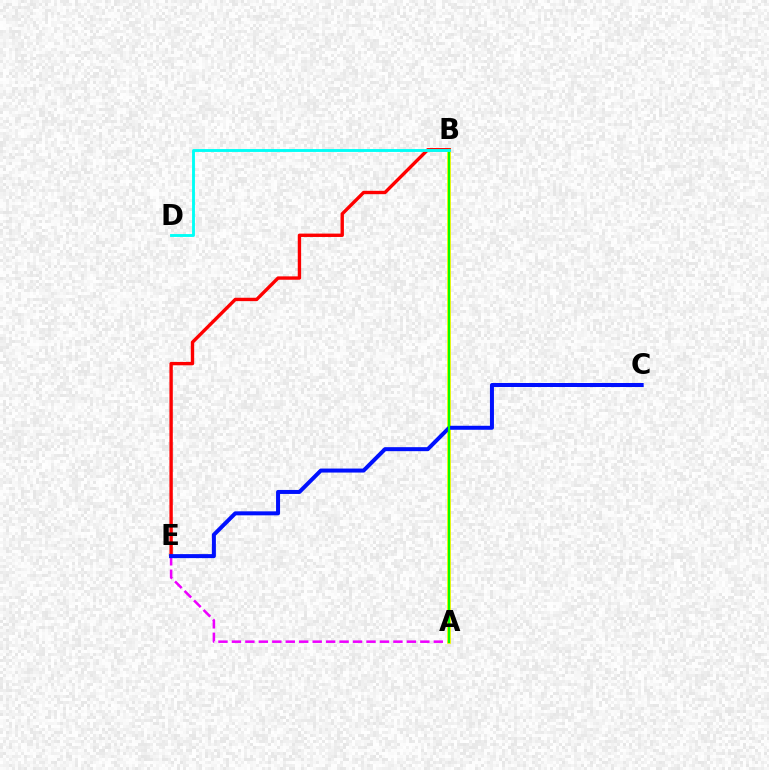{('A', 'E'): [{'color': '#ee00ff', 'line_style': 'dashed', 'thickness': 1.83}], ('A', 'B'): [{'color': '#fcf500', 'line_style': 'solid', 'thickness': 2.72}, {'color': '#08ff00', 'line_style': 'solid', 'thickness': 1.57}], ('B', 'E'): [{'color': '#ff0000', 'line_style': 'solid', 'thickness': 2.43}], ('C', 'E'): [{'color': '#0010ff', 'line_style': 'solid', 'thickness': 2.88}], ('B', 'D'): [{'color': '#00fff6', 'line_style': 'solid', 'thickness': 2.07}]}